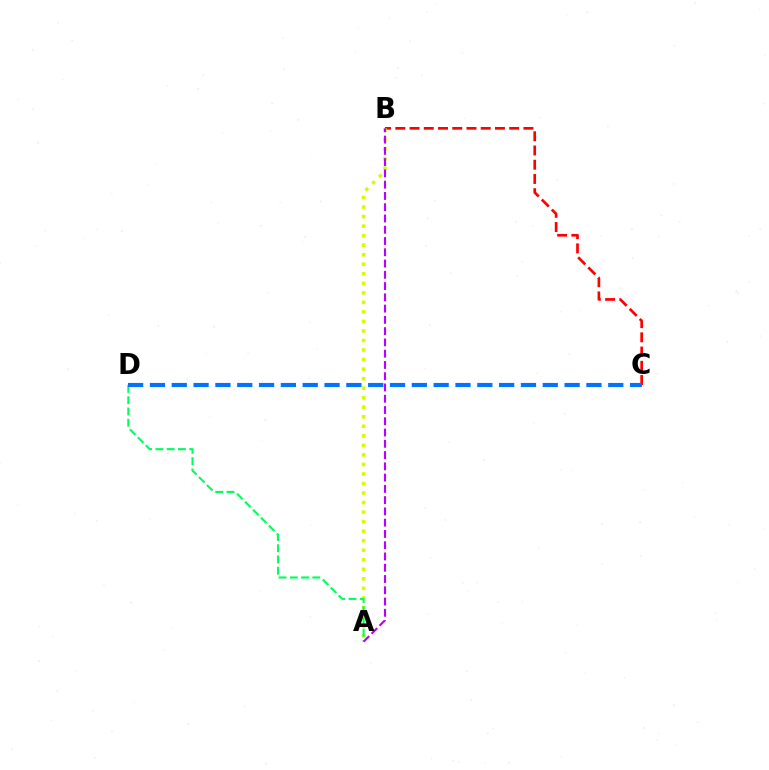{('B', 'C'): [{'color': '#ff0000', 'line_style': 'dashed', 'thickness': 1.93}], ('A', 'B'): [{'color': '#d1ff00', 'line_style': 'dotted', 'thickness': 2.59}, {'color': '#b900ff', 'line_style': 'dashed', 'thickness': 1.53}], ('A', 'D'): [{'color': '#00ff5c', 'line_style': 'dashed', 'thickness': 1.53}], ('C', 'D'): [{'color': '#0074ff', 'line_style': 'dashed', 'thickness': 2.96}]}